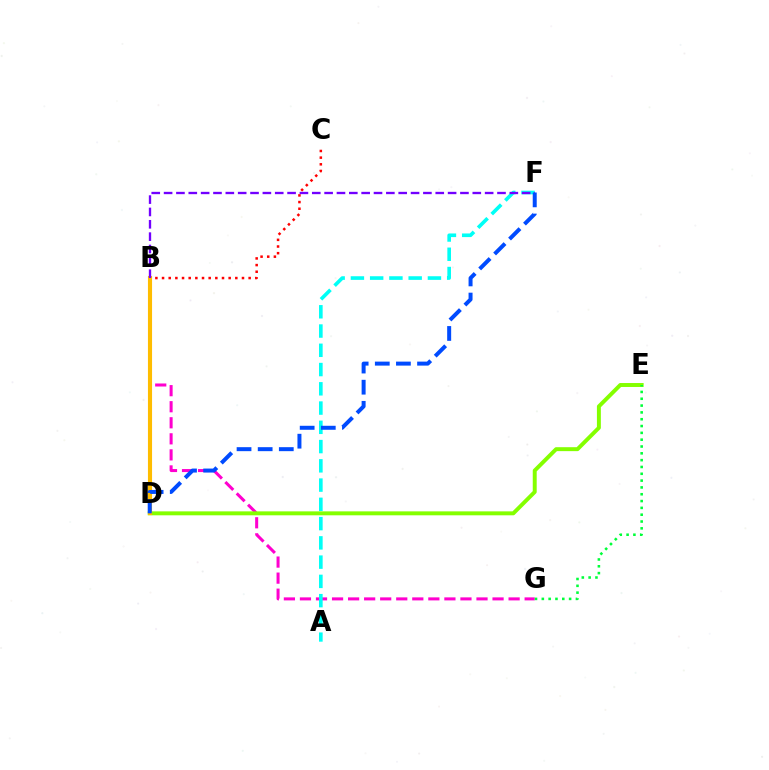{('B', 'G'): [{'color': '#ff00cf', 'line_style': 'dashed', 'thickness': 2.18}], ('A', 'F'): [{'color': '#00fff6', 'line_style': 'dashed', 'thickness': 2.62}], ('D', 'E'): [{'color': '#84ff00', 'line_style': 'solid', 'thickness': 2.84}], ('B', 'C'): [{'color': '#ff0000', 'line_style': 'dotted', 'thickness': 1.81}], ('B', 'D'): [{'color': '#ffbd00', 'line_style': 'solid', 'thickness': 2.96}], ('E', 'G'): [{'color': '#00ff39', 'line_style': 'dotted', 'thickness': 1.85}], ('B', 'F'): [{'color': '#7200ff', 'line_style': 'dashed', 'thickness': 1.68}], ('D', 'F'): [{'color': '#004bff', 'line_style': 'dashed', 'thickness': 2.87}]}